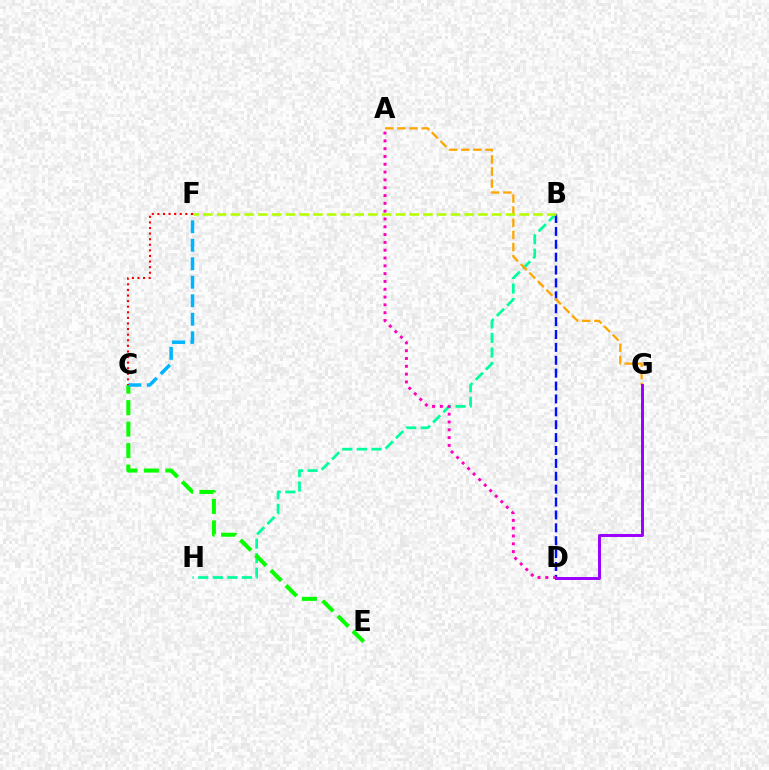{('B', 'H'): [{'color': '#00ff9d', 'line_style': 'dashed', 'thickness': 1.98}], ('B', 'D'): [{'color': '#0010ff', 'line_style': 'dashed', 'thickness': 1.75}], ('C', 'E'): [{'color': '#08ff00', 'line_style': 'dashed', 'thickness': 2.92}], ('C', 'F'): [{'color': '#00b5ff', 'line_style': 'dashed', 'thickness': 2.51}, {'color': '#ff0000', 'line_style': 'dotted', 'thickness': 1.52}], ('A', 'D'): [{'color': '#ff00bd', 'line_style': 'dotted', 'thickness': 2.12}], ('A', 'G'): [{'color': '#ffa500', 'line_style': 'dashed', 'thickness': 1.65}], ('B', 'F'): [{'color': '#b3ff00', 'line_style': 'dashed', 'thickness': 1.87}], ('D', 'G'): [{'color': '#9b00ff', 'line_style': 'solid', 'thickness': 2.13}]}